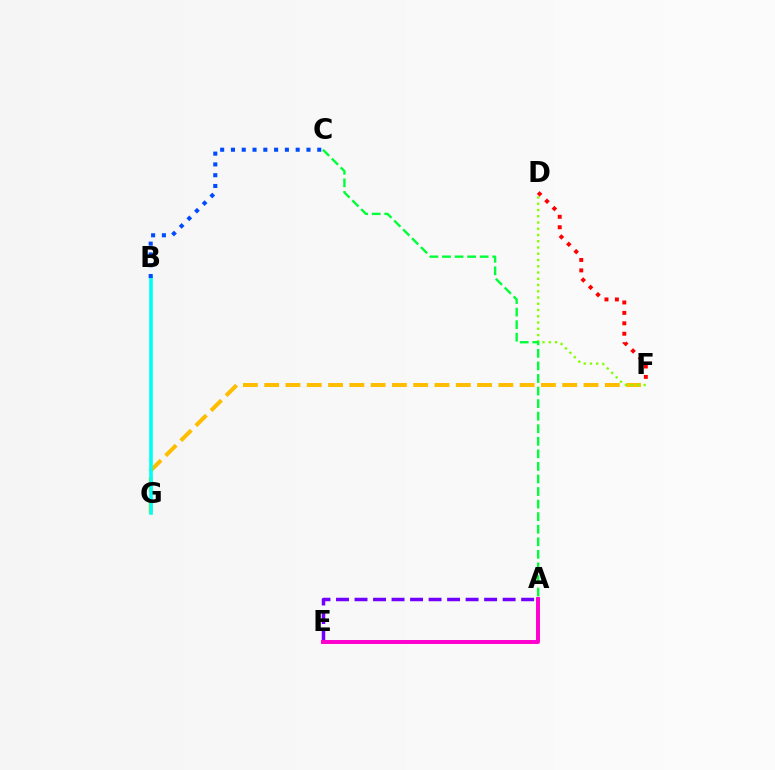{('F', 'G'): [{'color': '#ffbd00', 'line_style': 'dashed', 'thickness': 2.89}], ('D', 'F'): [{'color': '#84ff00', 'line_style': 'dotted', 'thickness': 1.7}, {'color': '#ff0000', 'line_style': 'dotted', 'thickness': 2.83}], ('A', 'E'): [{'color': '#7200ff', 'line_style': 'dashed', 'thickness': 2.52}, {'color': '#ff00cf', 'line_style': 'solid', 'thickness': 2.84}], ('A', 'C'): [{'color': '#00ff39', 'line_style': 'dashed', 'thickness': 1.71}], ('B', 'G'): [{'color': '#00fff6', 'line_style': 'solid', 'thickness': 2.62}], ('B', 'C'): [{'color': '#004bff', 'line_style': 'dotted', 'thickness': 2.93}]}